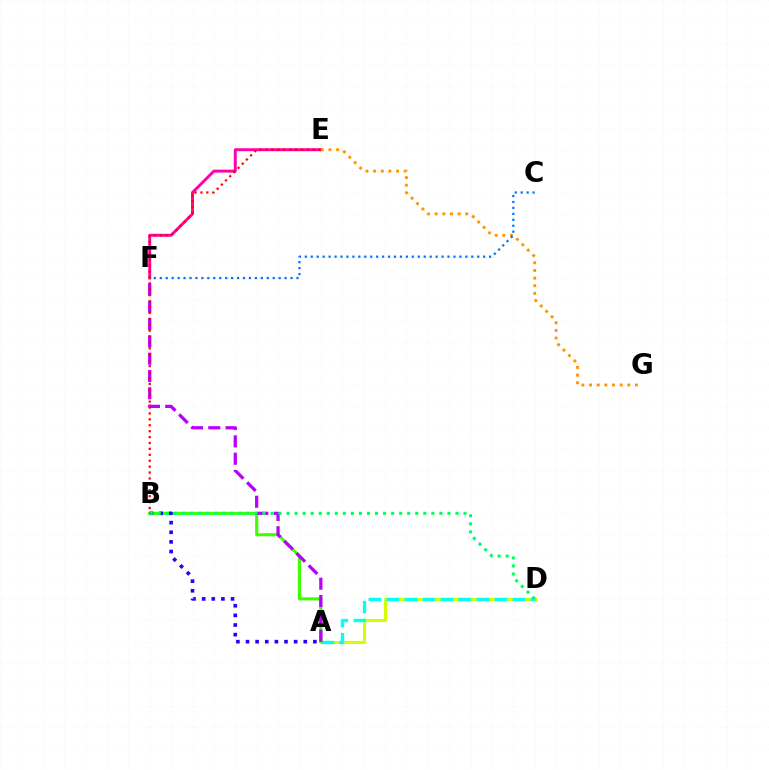{('E', 'F'): [{'color': '#ff00ac', 'line_style': 'solid', 'thickness': 2.11}], ('A', 'D'): [{'color': '#d1ff00', 'line_style': 'solid', 'thickness': 2.24}, {'color': '#00fff6', 'line_style': 'dashed', 'thickness': 2.45}], ('A', 'B'): [{'color': '#3dff00', 'line_style': 'solid', 'thickness': 2.21}, {'color': '#2500ff', 'line_style': 'dotted', 'thickness': 2.62}], ('E', 'G'): [{'color': '#ff9400', 'line_style': 'dotted', 'thickness': 2.08}], ('C', 'F'): [{'color': '#0074ff', 'line_style': 'dotted', 'thickness': 1.62}], ('A', 'F'): [{'color': '#b900ff', 'line_style': 'dashed', 'thickness': 2.35}], ('B', 'D'): [{'color': '#00ff5c', 'line_style': 'dotted', 'thickness': 2.19}], ('B', 'E'): [{'color': '#ff0000', 'line_style': 'dotted', 'thickness': 1.61}]}